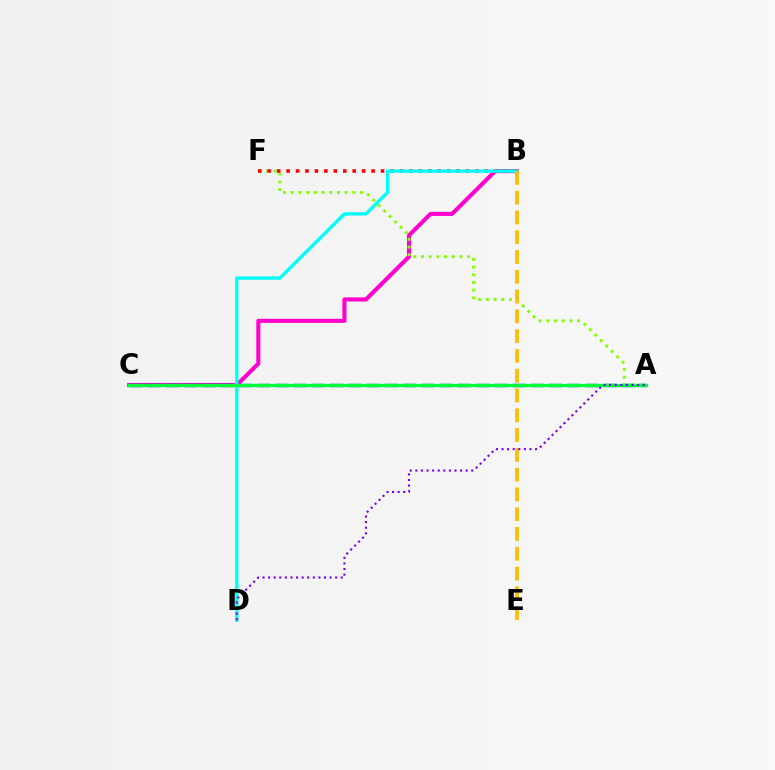{('B', 'C'): [{'color': '#ff00cf', 'line_style': 'solid', 'thickness': 2.94}], ('A', 'C'): [{'color': '#004bff', 'line_style': 'dashed', 'thickness': 2.48}, {'color': '#00ff39', 'line_style': 'solid', 'thickness': 2.37}], ('A', 'F'): [{'color': '#84ff00', 'line_style': 'dotted', 'thickness': 2.09}], ('B', 'F'): [{'color': '#ff0000', 'line_style': 'dotted', 'thickness': 2.57}], ('B', 'D'): [{'color': '#00fff6', 'line_style': 'solid', 'thickness': 2.4}], ('B', 'E'): [{'color': '#ffbd00', 'line_style': 'dashed', 'thickness': 2.69}], ('A', 'D'): [{'color': '#7200ff', 'line_style': 'dotted', 'thickness': 1.52}]}